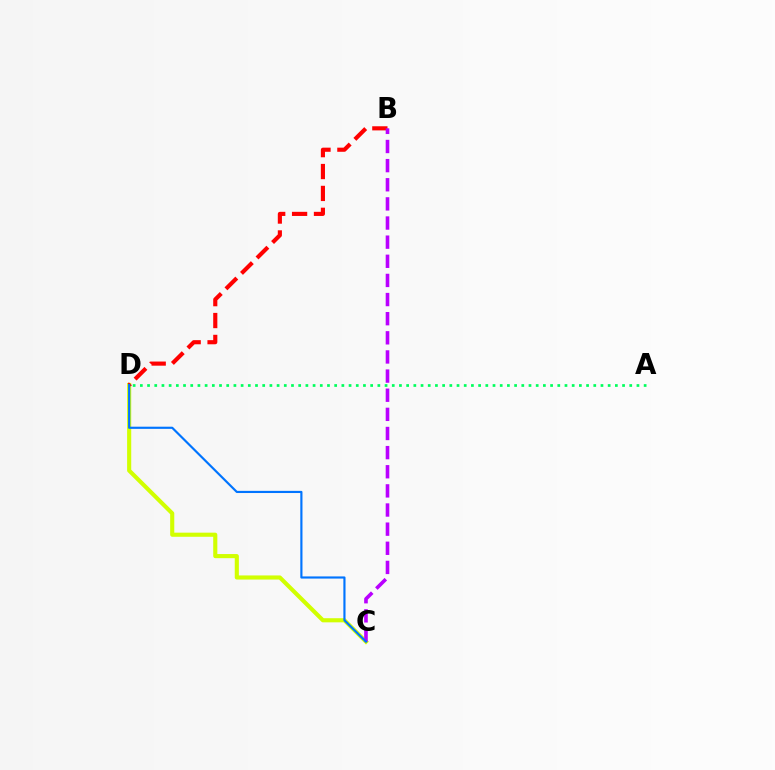{('C', 'D'): [{'color': '#d1ff00', 'line_style': 'solid', 'thickness': 2.97}, {'color': '#0074ff', 'line_style': 'solid', 'thickness': 1.55}], ('B', 'D'): [{'color': '#ff0000', 'line_style': 'dashed', 'thickness': 2.97}], ('B', 'C'): [{'color': '#b900ff', 'line_style': 'dashed', 'thickness': 2.6}], ('A', 'D'): [{'color': '#00ff5c', 'line_style': 'dotted', 'thickness': 1.96}]}